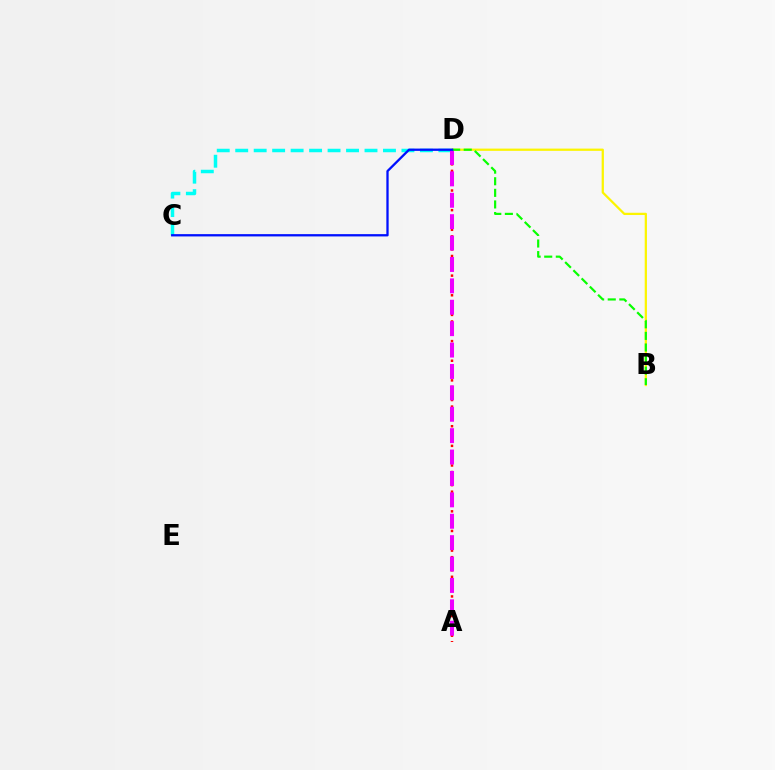{('B', 'D'): [{'color': '#fcf500', 'line_style': 'solid', 'thickness': 1.62}, {'color': '#08ff00', 'line_style': 'dashed', 'thickness': 1.57}], ('C', 'D'): [{'color': '#00fff6', 'line_style': 'dashed', 'thickness': 2.51}, {'color': '#0010ff', 'line_style': 'solid', 'thickness': 1.65}], ('A', 'D'): [{'color': '#ff0000', 'line_style': 'dotted', 'thickness': 1.78}, {'color': '#ee00ff', 'line_style': 'dashed', 'thickness': 2.91}]}